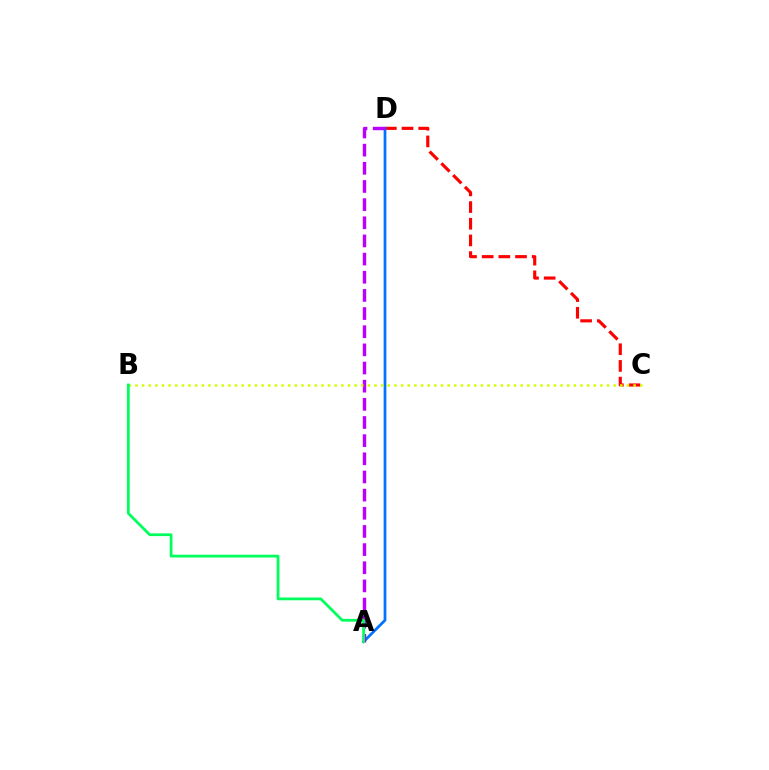{('C', 'D'): [{'color': '#ff0000', 'line_style': 'dashed', 'thickness': 2.27}], ('A', 'D'): [{'color': '#0074ff', 'line_style': 'solid', 'thickness': 1.97}, {'color': '#b900ff', 'line_style': 'dashed', 'thickness': 2.47}], ('B', 'C'): [{'color': '#d1ff00', 'line_style': 'dotted', 'thickness': 1.8}], ('A', 'B'): [{'color': '#00ff5c', 'line_style': 'solid', 'thickness': 2.0}]}